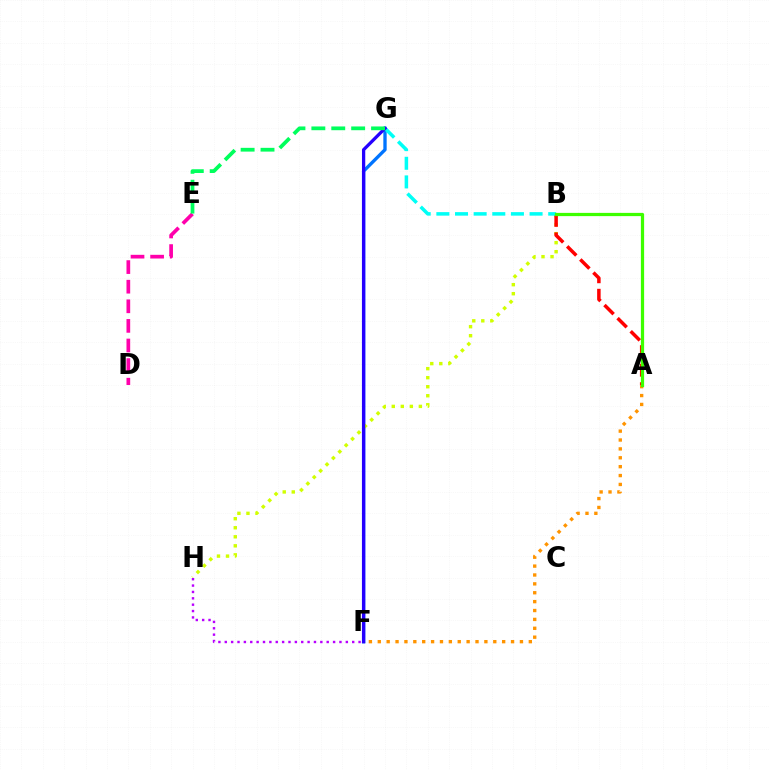{('F', 'G'): [{'color': '#0074ff', 'line_style': 'solid', 'thickness': 2.4}, {'color': '#2500ff', 'line_style': 'solid', 'thickness': 2.36}], ('B', 'H'): [{'color': '#d1ff00', 'line_style': 'dotted', 'thickness': 2.45}], ('A', 'B'): [{'color': '#ff0000', 'line_style': 'dashed', 'thickness': 2.52}, {'color': '#3dff00', 'line_style': 'solid', 'thickness': 2.33}], ('A', 'F'): [{'color': '#ff9400', 'line_style': 'dotted', 'thickness': 2.41}], ('B', 'G'): [{'color': '#00fff6', 'line_style': 'dashed', 'thickness': 2.53}], ('F', 'H'): [{'color': '#b900ff', 'line_style': 'dotted', 'thickness': 1.73}], ('D', 'E'): [{'color': '#ff00ac', 'line_style': 'dashed', 'thickness': 2.66}], ('E', 'G'): [{'color': '#00ff5c', 'line_style': 'dashed', 'thickness': 2.7}]}